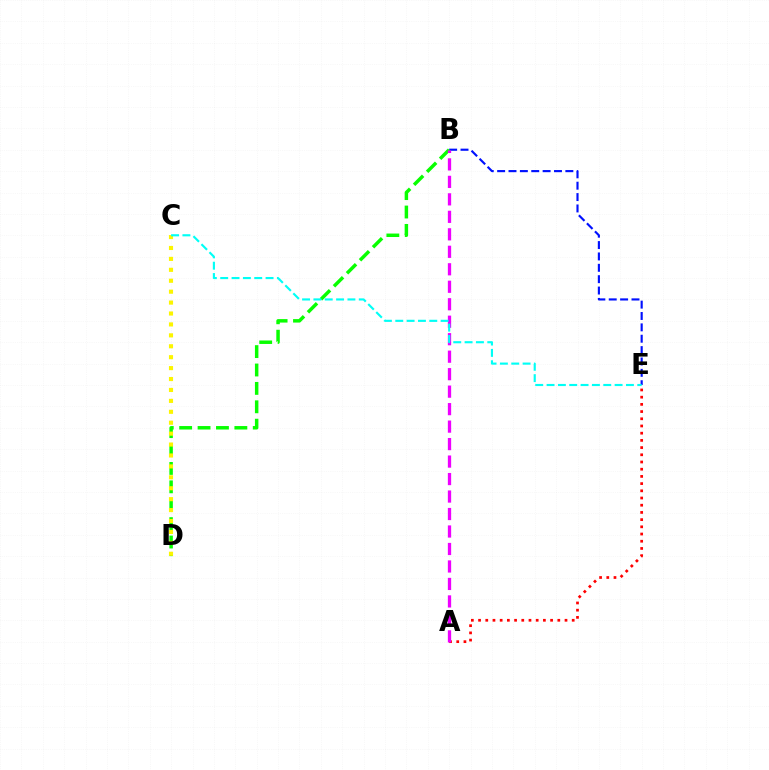{('B', 'E'): [{'color': '#0010ff', 'line_style': 'dashed', 'thickness': 1.54}], ('B', 'D'): [{'color': '#08ff00', 'line_style': 'dashed', 'thickness': 2.5}], ('A', 'E'): [{'color': '#ff0000', 'line_style': 'dotted', 'thickness': 1.96}], ('C', 'D'): [{'color': '#fcf500', 'line_style': 'dotted', 'thickness': 2.97}], ('A', 'B'): [{'color': '#ee00ff', 'line_style': 'dashed', 'thickness': 2.37}], ('C', 'E'): [{'color': '#00fff6', 'line_style': 'dashed', 'thickness': 1.54}]}